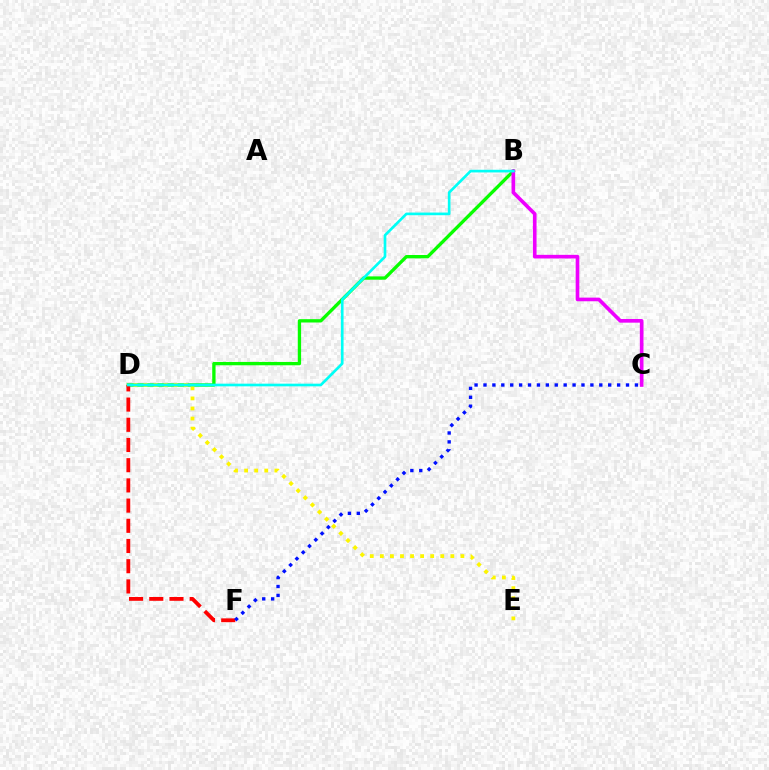{('B', 'D'): [{'color': '#08ff00', 'line_style': 'solid', 'thickness': 2.39}, {'color': '#00fff6', 'line_style': 'solid', 'thickness': 1.92}], ('B', 'C'): [{'color': '#ee00ff', 'line_style': 'solid', 'thickness': 2.62}], ('D', 'F'): [{'color': '#ff0000', 'line_style': 'dashed', 'thickness': 2.74}], ('D', 'E'): [{'color': '#fcf500', 'line_style': 'dotted', 'thickness': 2.74}], ('C', 'F'): [{'color': '#0010ff', 'line_style': 'dotted', 'thickness': 2.42}]}